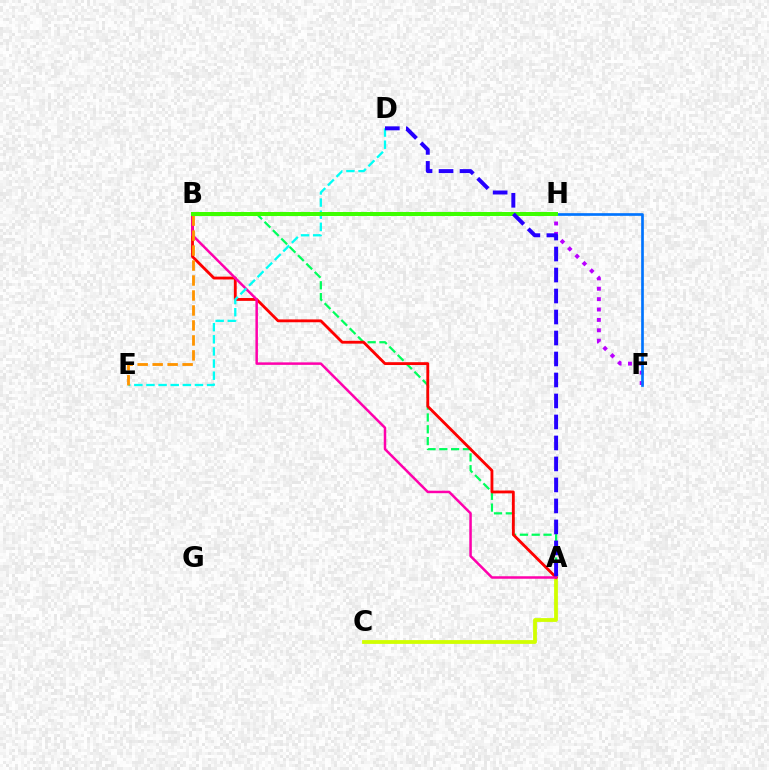{('A', 'C'): [{'color': '#d1ff00', 'line_style': 'solid', 'thickness': 2.73}], ('F', 'H'): [{'color': '#b900ff', 'line_style': 'dotted', 'thickness': 2.82}, {'color': '#0074ff', 'line_style': 'solid', 'thickness': 1.93}], ('A', 'B'): [{'color': '#00ff5c', 'line_style': 'dashed', 'thickness': 1.6}, {'color': '#ff0000', 'line_style': 'solid', 'thickness': 2.04}, {'color': '#ff00ac', 'line_style': 'solid', 'thickness': 1.8}], ('D', 'E'): [{'color': '#00fff6', 'line_style': 'dashed', 'thickness': 1.65}], ('B', 'E'): [{'color': '#ff9400', 'line_style': 'dashed', 'thickness': 2.03}], ('B', 'H'): [{'color': '#3dff00', 'line_style': 'solid', 'thickness': 2.87}], ('A', 'D'): [{'color': '#2500ff', 'line_style': 'dashed', 'thickness': 2.85}]}